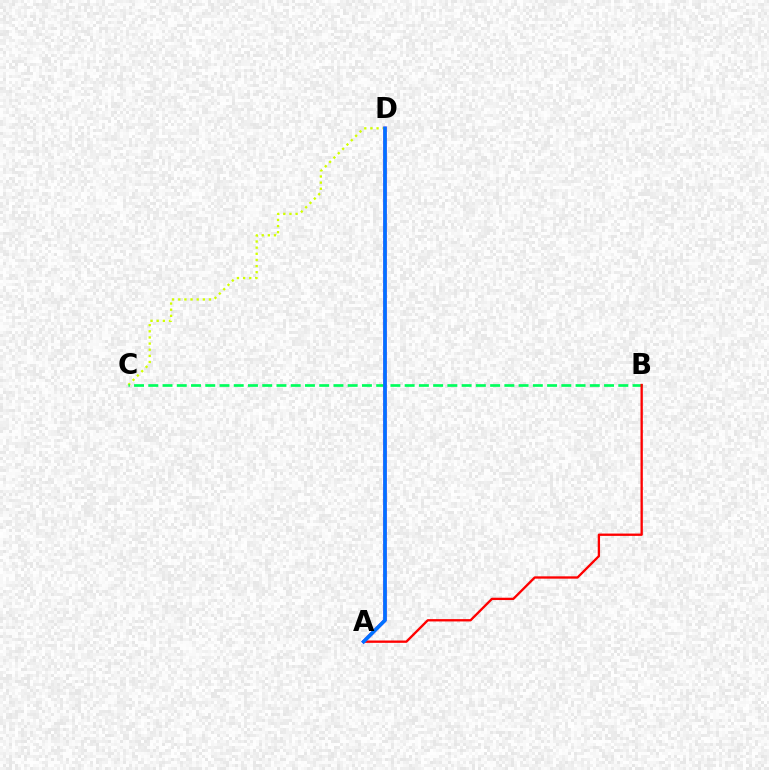{('C', 'D'): [{'color': '#d1ff00', 'line_style': 'dotted', 'thickness': 1.67}], ('B', 'C'): [{'color': '#00ff5c', 'line_style': 'dashed', 'thickness': 1.93}], ('A', 'B'): [{'color': '#ff0000', 'line_style': 'solid', 'thickness': 1.68}], ('A', 'D'): [{'color': '#b900ff', 'line_style': 'solid', 'thickness': 2.37}, {'color': '#0074ff', 'line_style': 'solid', 'thickness': 2.57}]}